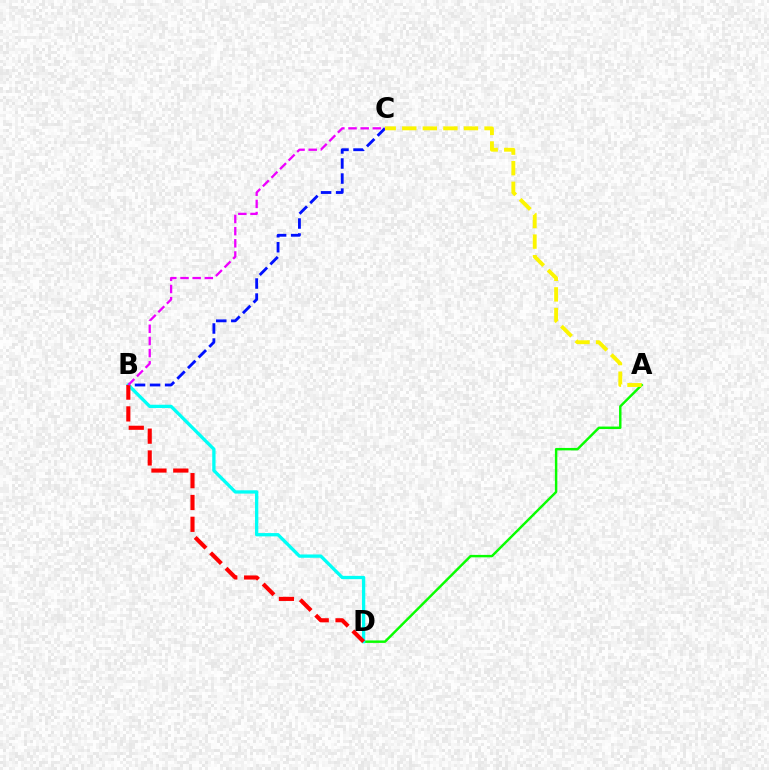{('A', 'D'): [{'color': '#08ff00', 'line_style': 'solid', 'thickness': 1.76}], ('B', 'C'): [{'color': '#0010ff', 'line_style': 'dashed', 'thickness': 2.04}, {'color': '#ee00ff', 'line_style': 'dashed', 'thickness': 1.65}], ('B', 'D'): [{'color': '#00fff6', 'line_style': 'solid', 'thickness': 2.37}, {'color': '#ff0000', 'line_style': 'dashed', 'thickness': 2.96}], ('A', 'C'): [{'color': '#fcf500', 'line_style': 'dashed', 'thickness': 2.79}]}